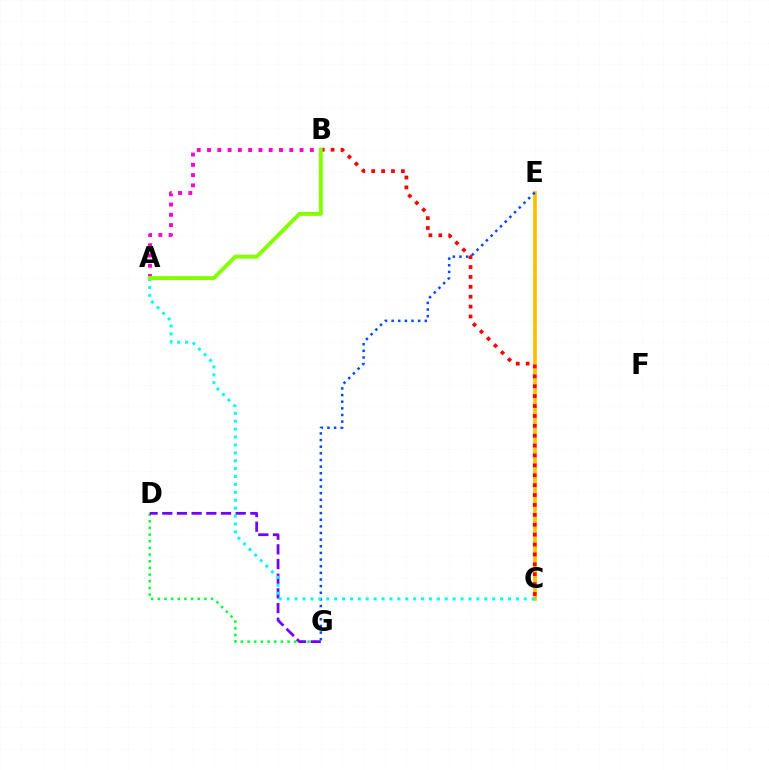{('D', 'G'): [{'color': '#00ff39', 'line_style': 'dotted', 'thickness': 1.81}, {'color': '#7200ff', 'line_style': 'dashed', 'thickness': 1.99}], ('C', 'E'): [{'color': '#ffbd00', 'line_style': 'solid', 'thickness': 2.65}], ('E', 'G'): [{'color': '#004bff', 'line_style': 'dotted', 'thickness': 1.8}], ('B', 'C'): [{'color': '#ff0000', 'line_style': 'dotted', 'thickness': 2.69}], ('A', 'C'): [{'color': '#00fff6', 'line_style': 'dotted', 'thickness': 2.15}], ('A', 'B'): [{'color': '#ff00cf', 'line_style': 'dotted', 'thickness': 2.79}, {'color': '#84ff00', 'line_style': 'solid', 'thickness': 2.83}]}